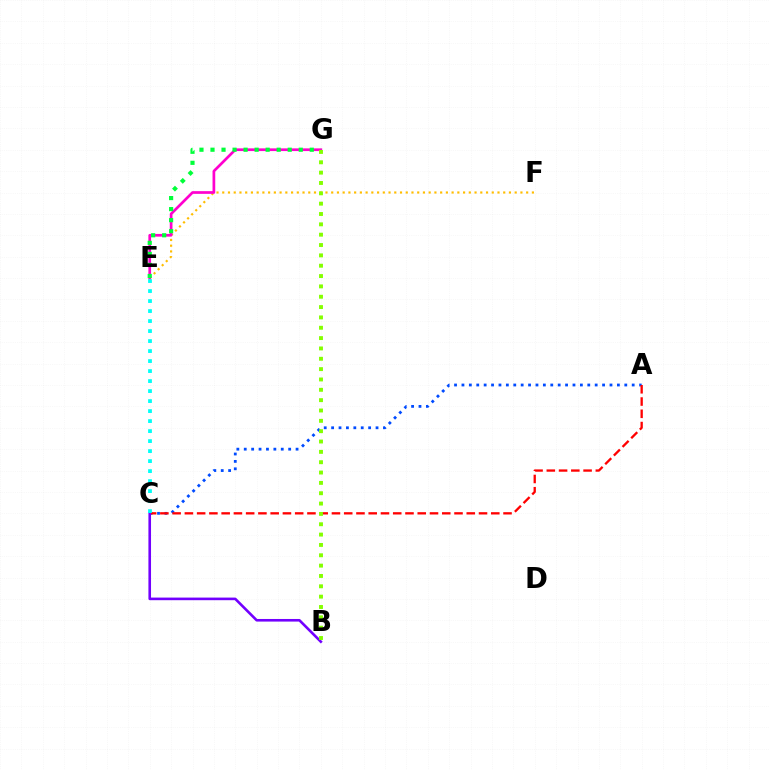{('E', 'F'): [{'color': '#ffbd00', 'line_style': 'dotted', 'thickness': 1.56}], ('A', 'C'): [{'color': '#004bff', 'line_style': 'dotted', 'thickness': 2.01}, {'color': '#ff0000', 'line_style': 'dashed', 'thickness': 1.66}], ('B', 'C'): [{'color': '#7200ff', 'line_style': 'solid', 'thickness': 1.88}], ('E', 'G'): [{'color': '#ff00cf', 'line_style': 'solid', 'thickness': 1.95}, {'color': '#00ff39', 'line_style': 'dotted', 'thickness': 3.0}], ('B', 'G'): [{'color': '#84ff00', 'line_style': 'dotted', 'thickness': 2.81}], ('C', 'E'): [{'color': '#00fff6', 'line_style': 'dotted', 'thickness': 2.72}]}